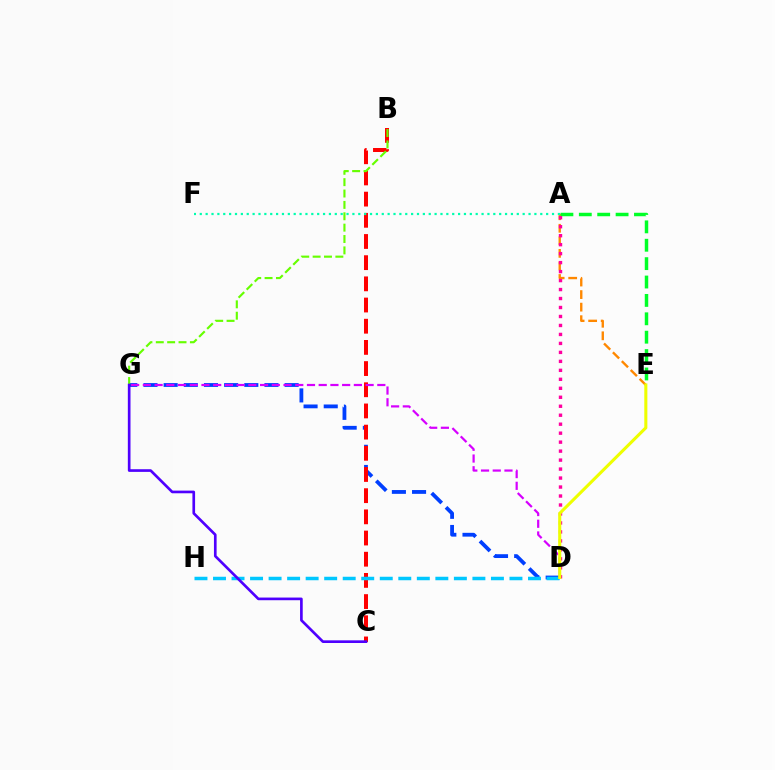{('D', 'G'): [{'color': '#003fff', 'line_style': 'dashed', 'thickness': 2.74}, {'color': '#d600ff', 'line_style': 'dashed', 'thickness': 1.59}], ('B', 'C'): [{'color': '#ff0000', 'line_style': 'dashed', 'thickness': 2.88}], ('A', 'E'): [{'color': '#ff8800', 'line_style': 'dashed', 'thickness': 1.7}, {'color': '#00ff27', 'line_style': 'dashed', 'thickness': 2.5}], ('B', 'G'): [{'color': '#66ff00', 'line_style': 'dashed', 'thickness': 1.54}], ('D', 'H'): [{'color': '#00c7ff', 'line_style': 'dashed', 'thickness': 2.52}], ('A', 'F'): [{'color': '#00ffaf', 'line_style': 'dotted', 'thickness': 1.6}], ('A', 'D'): [{'color': '#ff00a0', 'line_style': 'dotted', 'thickness': 2.44}], ('D', 'E'): [{'color': '#eeff00', 'line_style': 'solid', 'thickness': 2.22}], ('C', 'G'): [{'color': '#4f00ff', 'line_style': 'solid', 'thickness': 1.92}]}